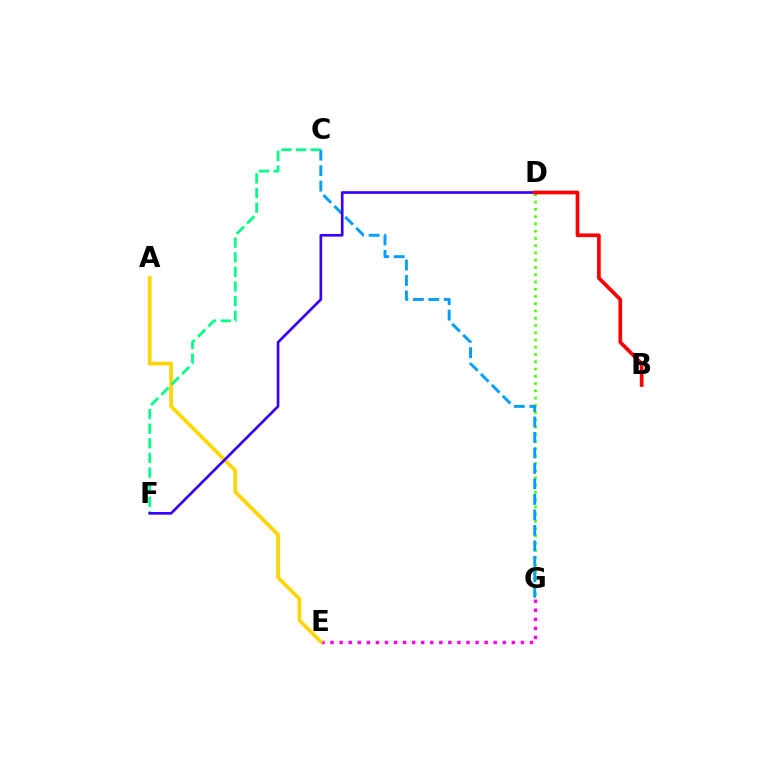{('D', 'G'): [{'color': '#4fff00', 'line_style': 'dotted', 'thickness': 1.97}], ('E', 'G'): [{'color': '#ff00ed', 'line_style': 'dotted', 'thickness': 2.46}], ('A', 'E'): [{'color': '#ffd500', 'line_style': 'solid', 'thickness': 2.66}], ('C', 'F'): [{'color': '#00ff86', 'line_style': 'dashed', 'thickness': 1.99}], ('C', 'G'): [{'color': '#009eff', 'line_style': 'dashed', 'thickness': 2.1}], ('D', 'F'): [{'color': '#3700ff', 'line_style': 'solid', 'thickness': 1.92}], ('B', 'D'): [{'color': '#ff0000', 'line_style': 'solid', 'thickness': 2.66}]}